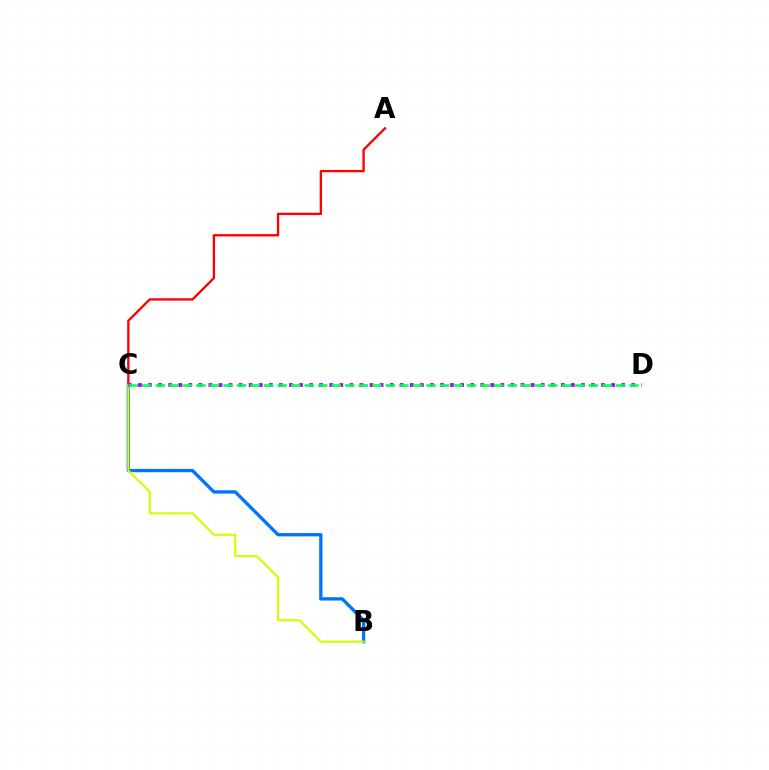{('B', 'C'): [{'color': '#0074ff', 'line_style': 'solid', 'thickness': 2.4}, {'color': '#d1ff00', 'line_style': 'solid', 'thickness': 1.54}], ('A', 'C'): [{'color': '#ff0000', 'line_style': 'solid', 'thickness': 1.68}], ('C', 'D'): [{'color': '#b900ff', 'line_style': 'dotted', 'thickness': 2.74}, {'color': '#00ff5c', 'line_style': 'dashed', 'thickness': 1.84}]}